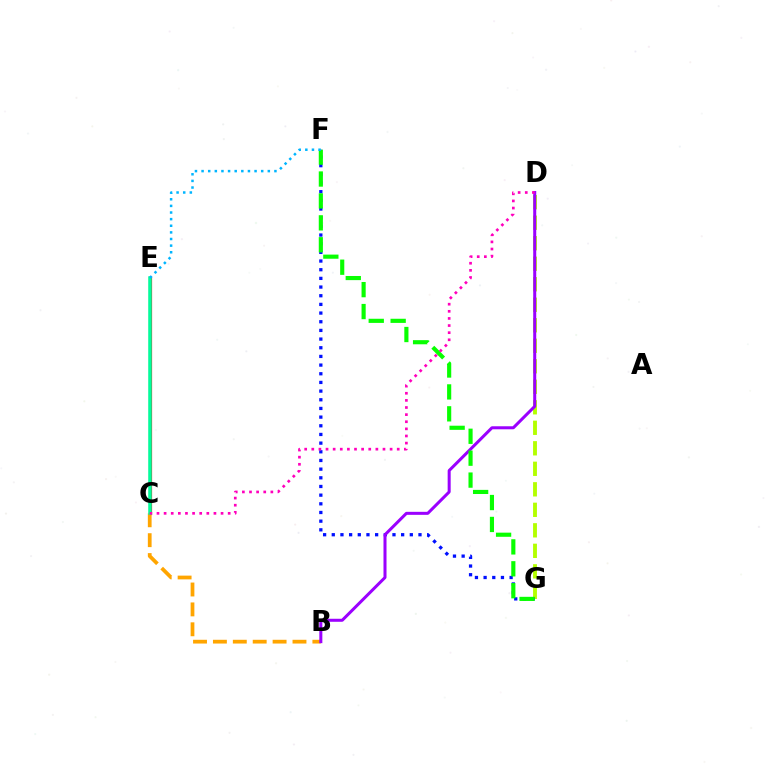{('C', 'E'): [{'color': '#ff0000', 'line_style': 'solid', 'thickness': 2.3}, {'color': '#00ff9d', 'line_style': 'solid', 'thickness': 2.52}], ('D', 'G'): [{'color': '#b3ff00', 'line_style': 'dashed', 'thickness': 2.79}], ('B', 'C'): [{'color': '#ffa500', 'line_style': 'dashed', 'thickness': 2.7}], ('F', 'G'): [{'color': '#0010ff', 'line_style': 'dotted', 'thickness': 2.36}, {'color': '#08ff00', 'line_style': 'dashed', 'thickness': 2.98}], ('B', 'D'): [{'color': '#9b00ff', 'line_style': 'solid', 'thickness': 2.17}], ('E', 'F'): [{'color': '#00b5ff', 'line_style': 'dotted', 'thickness': 1.8}], ('C', 'D'): [{'color': '#ff00bd', 'line_style': 'dotted', 'thickness': 1.93}]}